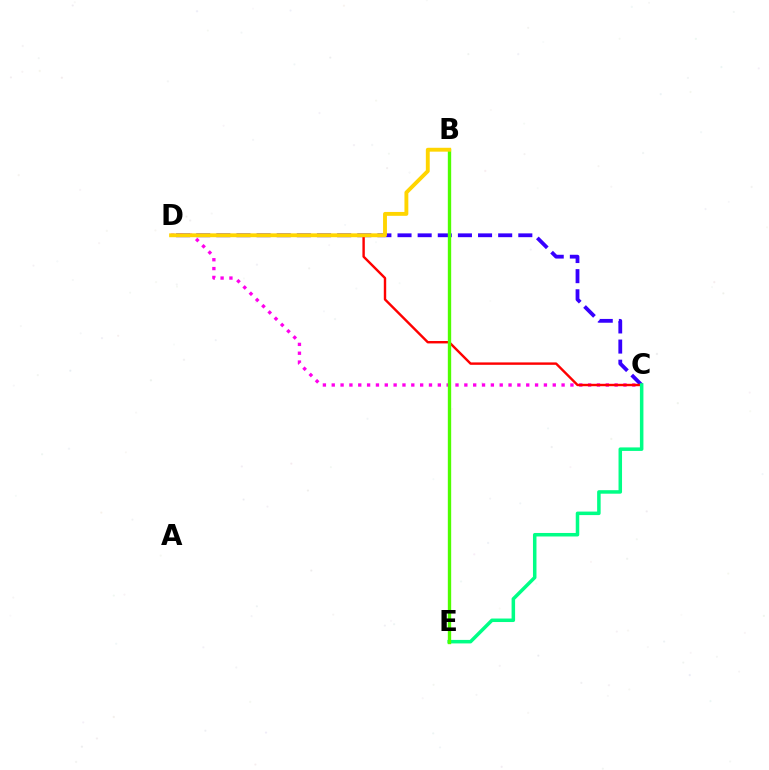{('C', 'D'): [{'color': '#3700ff', 'line_style': 'dashed', 'thickness': 2.73}, {'color': '#ff00ed', 'line_style': 'dotted', 'thickness': 2.4}, {'color': '#ff0000', 'line_style': 'solid', 'thickness': 1.74}], ('B', 'E'): [{'color': '#009eff', 'line_style': 'dashed', 'thickness': 2.08}, {'color': '#4fff00', 'line_style': 'solid', 'thickness': 2.41}], ('C', 'E'): [{'color': '#00ff86', 'line_style': 'solid', 'thickness': 2.53}], ('B', 'D'): [{'color': '#ffd500', 'line_style': 'solid', 'thickness': 2.79}]}